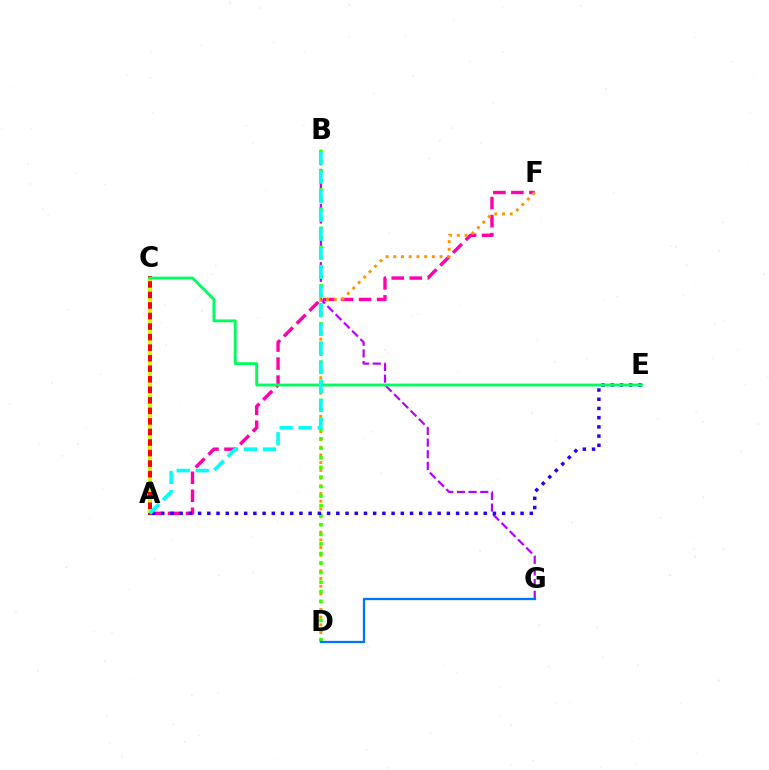{('A', 'F'): [{'color': '#ff00ac', 'line_style': 'dashed', 'thickness': 2.45}], ('B', 'G'): [{'color': '#b900ff', 'line_style': 'dashed', 'thickness': 1.58}], ('D', 'F'): [{'color': '#ff9400', 'line_style': 'dotted', 'thickness': 2.1}], ('A', 'C'): [{'color': '#ff0000', 'line_style': 'solid', 'thickness': 2.88}, {'color': '#d1ff00', 'line_style': 'dotted', 'thickness': 2.86}], ('B', 'D'): [{'color': '#3dff00', 'line_style': 'dotted', 'thickness': 2.6}], ('A', 'E'): [{'color': '#2500ff', 'line_style': 'dotted', 'thickness': 2.5}], ('C', 'E'): [{'color': '#00ff5c', 'line_style': 'solid', 'thickness': 2.05}], ('D', 'G'): [{'color': '#0074ff', 'line_style': 'solid', 'thickness': 1.64}], ('A', 'B'): [{'color': '#00fff6', 'line_style': 'dashed', 'thickness': 2.58}]}